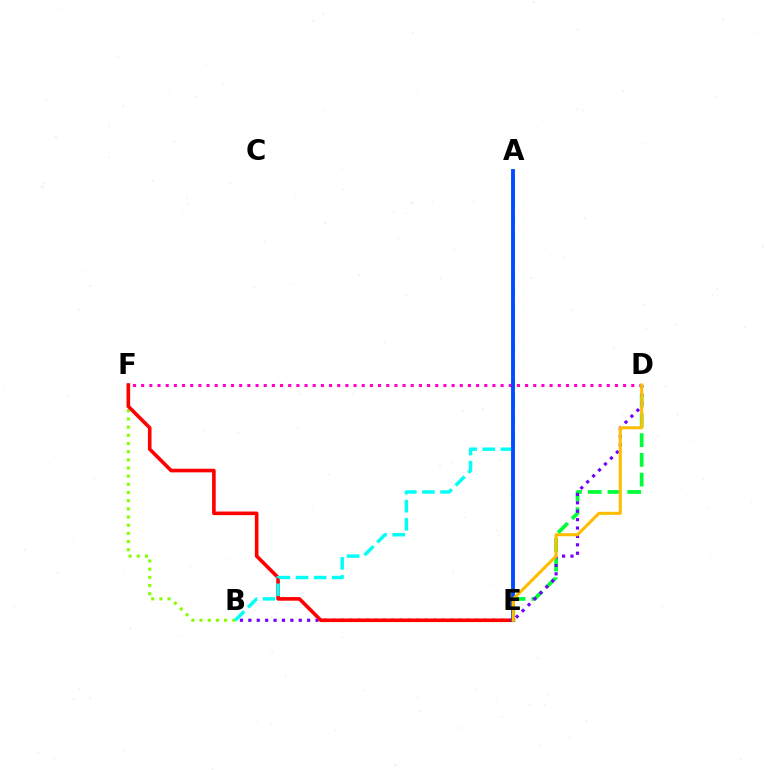{('D', 'E'): [{'color': '#00ff39', 'line_style': 'dashed', 'thickness': 2.68}, {'color': '#ffbd00', 'line_style': 'solid', 'thickness': 2.2}], ('B', 'D'): [{'color': '#7200ff', 'line_style': 'dotted', 'thickness': 2.28}], ('B', 'F'): [{'color': '#84ff00', 'line_style': 'dotted', 'thickness': 2.22}], ('E', 'F'): [{'color': '#ff0000', 'line_style': 'solid', 'thickness': 2.6}], ('A', 'B'): [{'color': '#00fff6', 'line_style': 'dashed', 'thickness': 2.46}], ('D', 'F'): [{'color': '#ff00cf', 'line_style': 'dotted', 'thickness': 2.22}], ('A', 'E'): [{'color': '#004bff', 'line_style': 'solid', 'thickness': 2.78}]}